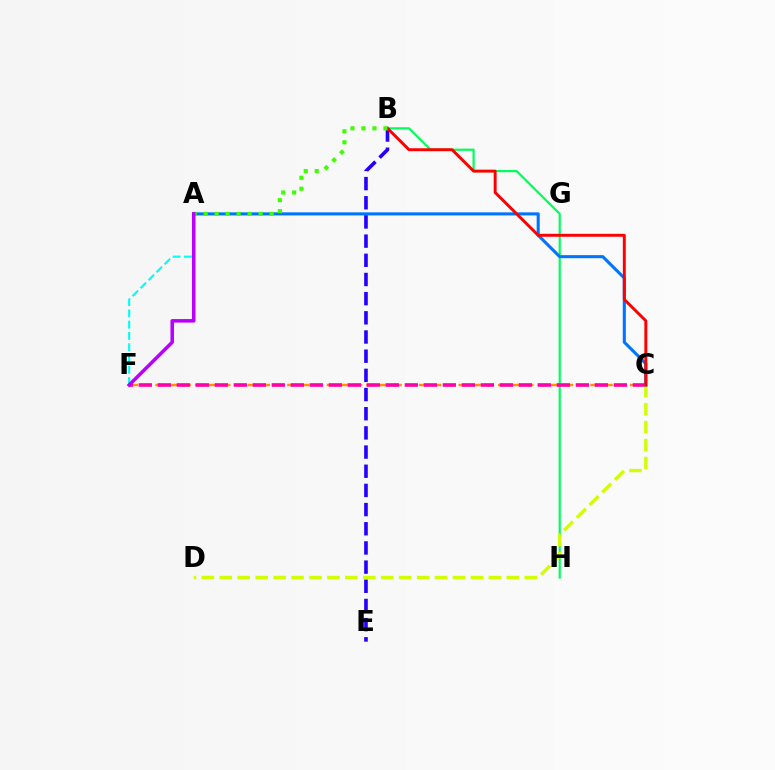{('C', 'F'): [{'color': '#ff9400', 'line_style': 'dashed', 'thickness': 1.79}, {'color': '#ff00ac', 'line_style': 'dashed', 'thickness': 2.58}], ('B', 'H'): [{'color': '#00ff5c', 'line_style': 'solid', 'thickness': 1.58}], ('C', 'D'): [{'color': '#d1ff00', 'line_style': 'dashed', 'thickness': 2.44}], ('A', 'F'): [{'color': '#00fff6', 'line_style': 'dashed', 'thickness': 1.53}, {'color': '#b900ff', 'line_style': 'solid', 'thickness': 2.55}], ('A', 'C'): [{'color': '#0074ff', 'line_style': 'solid', 'thickness': 2.22}], ('B', 'E'): [{'color': '#2500ff', 'line_style': 'dashed', 'thickness': 2.61}], ('B', 'C'): [{'color': '#ff0000', 'line_style': 'solid', 'thickness': 2.12}], ('A', 'B'): [{'color': '#3dff00', 'line_style': 'dotted', 'thickness': 2.99}]}